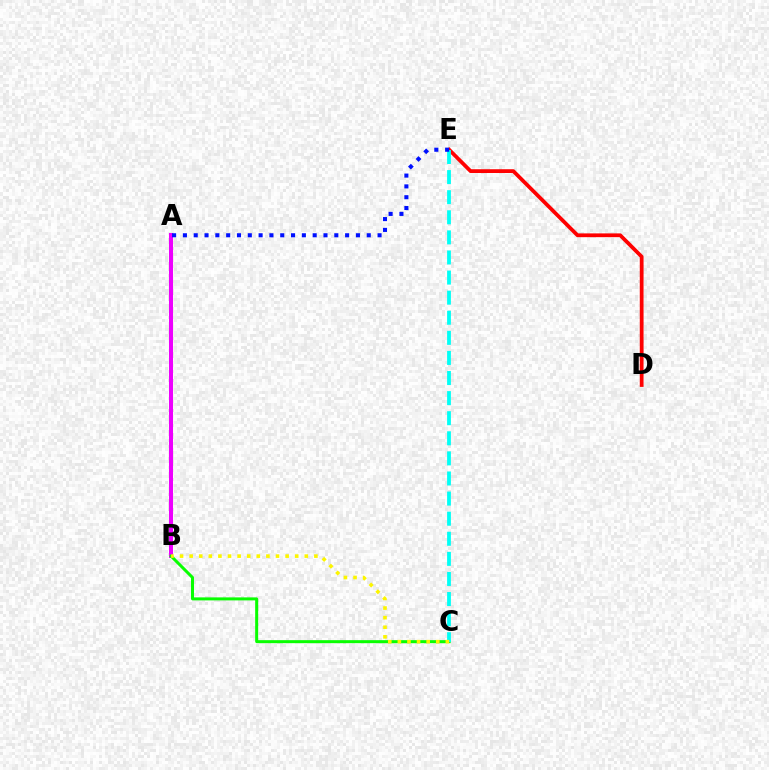{('A', 'B'): [{'color': '#ee00ff', 'line_style': 'solid', 'thickness': 2.9}], ('B', 'C'): [{'color': '#08ff00', 'line_style': 'solid', 'thickness': 2.16}, {'color': '#fcf500', 'line_style': 'dotted', 'thickness': 2.61}], ('D', 'E'): [{'color': '#ff0000', 'line_style': 'solid', 'thickness': 2.72}], ('C', 'E'): [{'color': '#00fff6', 'line_style': 'dashed', 'thickness': 2.73}], ('A', 'E'): [{'color': '#0010ff', 'line_style': 'dotted', 'thickness': 2.94}]}